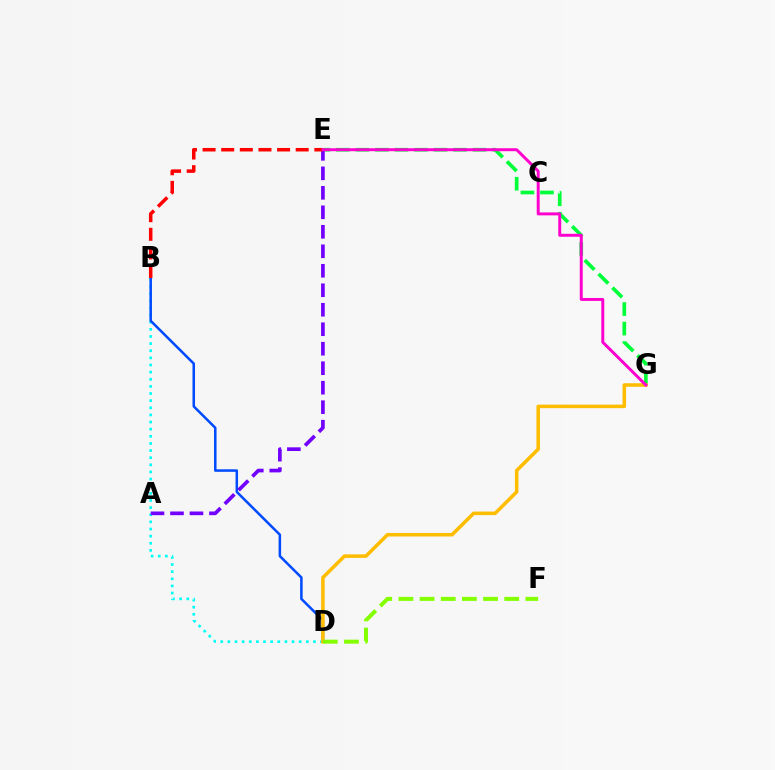{('B', 'D'): [{'color': '#00fff6', 'line_style': 'dotted', 'thickness': 1.94}, {'color': '#004bff', 'line_style': 'solid', 'thickness': 1.82}], ('E', 'G'): [{'color': '#00ff39', 'line_style': 'dashed', 'thickness': 2.65}, {'color': '#ff00cf', 'line_style': 'solid', 'thickness': 2.12}], ('A', 'E'): [{'color': '#7200ff', 'line_style': 'dashed', 'thickness': 2.65}], ('D', 'G'): [{'color': '#ffbd00', 'line_style': 'solid', 'thickness': 2.55}], ('B', 'E'): [{'color': '#ff0000', 'line_style': 'dashed', 'thickness': 2.53}], ('D', 'F'): [{'color': '#84ff00', 'line_style': 'dashed', 'thickness': 2.87}]}